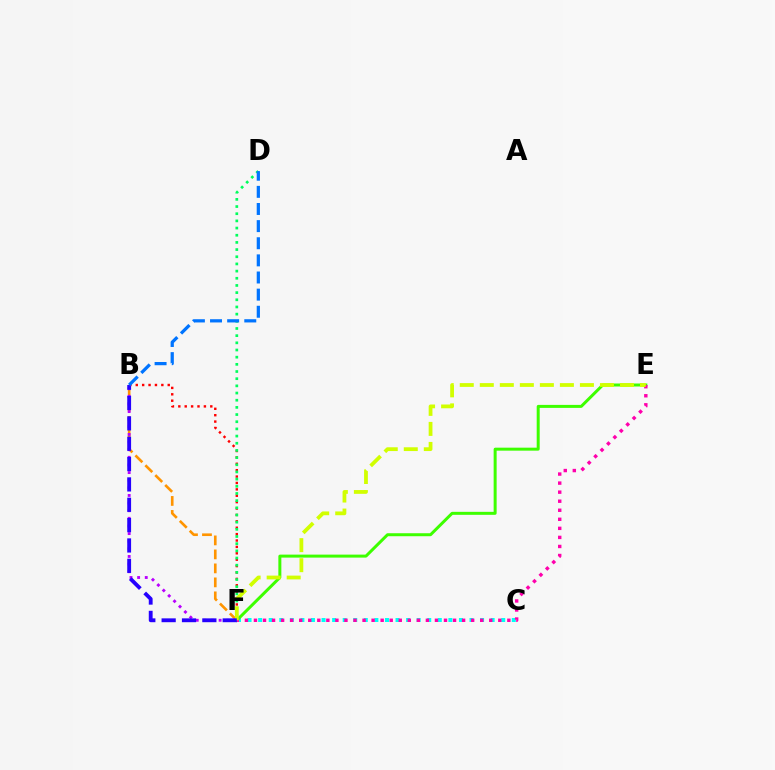{('C', 'F'): [{'color': '#00fff6', 'line_style': 'dotted', 'thickness': 2.87}], ('E', 'F'): [{'color': '#3dff00', 'line_style': 'solid', 'thickness': 2.15}, {'color': '#ff00ac', 'line_style': 'dotted', 'thickness': 2.46}, {'color': '#d1ff00', 'line_style': 'dashed', 'thickness': 2.72}], ('B', 'F'): [{'color': '#ff0000', 'line_style': 'dotted', 'thickness': 1.74}, {'color': '#ff9400', 'line_style': 'dashed', 'thickness': 1.9}, {'color': '#b900ff', 'line_style': 'dotted', 'thickness': 2.07}, {'color': '#2500ff', 'line_style': 'dashed', 'thickness': 2.76}], ('D', 'F'): [{'color': '#00ff5c', 'line_style': 'dotted', 'thickness': 1.95}], ('B', 'D'): [{'color': '#0074ff', 'line_style': 'dashed', 'thickness': 2.33}]}